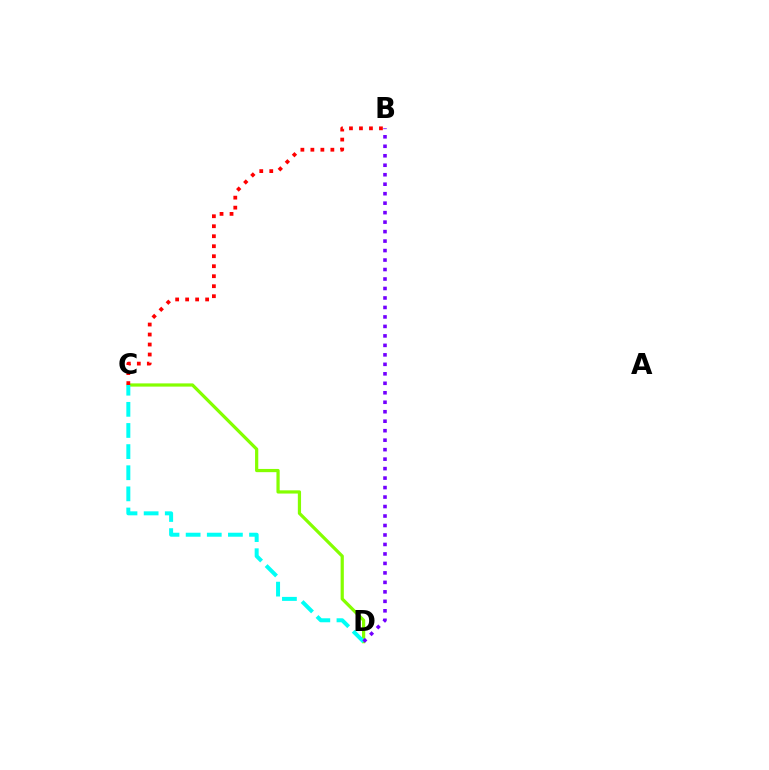{('C', 'D'): [{'color': '#84ff00', 'line_style': 'solid', 'thickness': 2.32}, {'color': '#00fff6', 'line_style': 'dashed', 'thickness': 2.87}], ('B', 'D'): [{'color': '#7200ff', 'line_style': 'dotted', 'thickness': 2.58}], ('B', 'C'): [{'color': '#ff0000', 'line_style': 'dotted', 'thickness': 2.72}]}